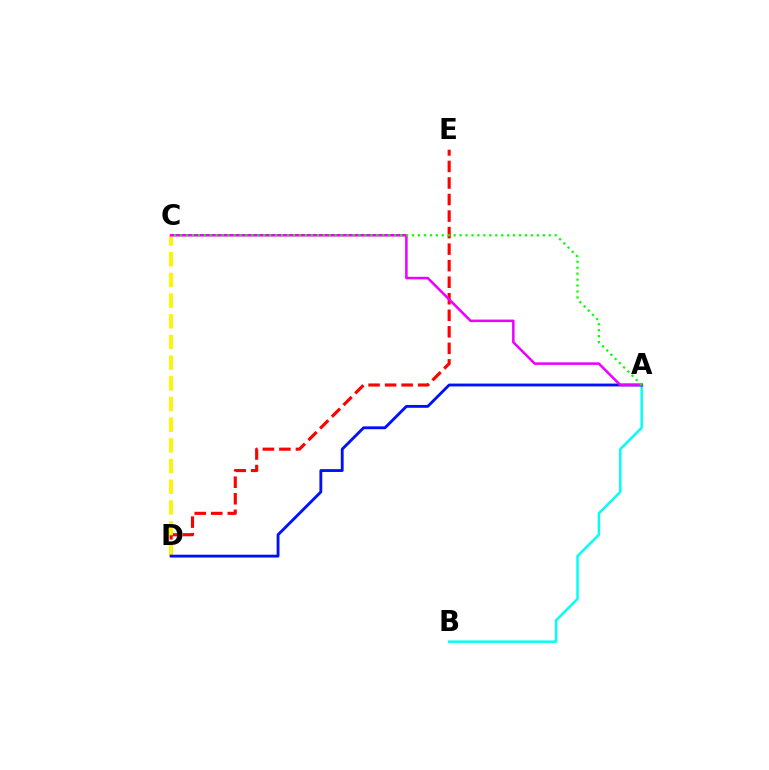{('D', 'E'): [{'color': '#ff0000', 'line_style': 'dashed', 'thickness': 2.25}], ('C', 'D'): [{'color': '#fcf500', 'line_style': 'dashed', 'thickness': 2.81}], ('A', 'B'): [{'color': '#00fff6', 'line_style': 'solid', 'thickness': 1.78}], ('A', 'D'): [{'color': '#0010ff', 'line_style': 'solid', 'thickness': 2.05}], ('A', 'C'): [{'color': '#ee00ff', 'line_style': 'solid', 'thickness': 1.82}, {'color': '#08ff00', 'line_style': 'dotted', 'thickness': 1.62}]}